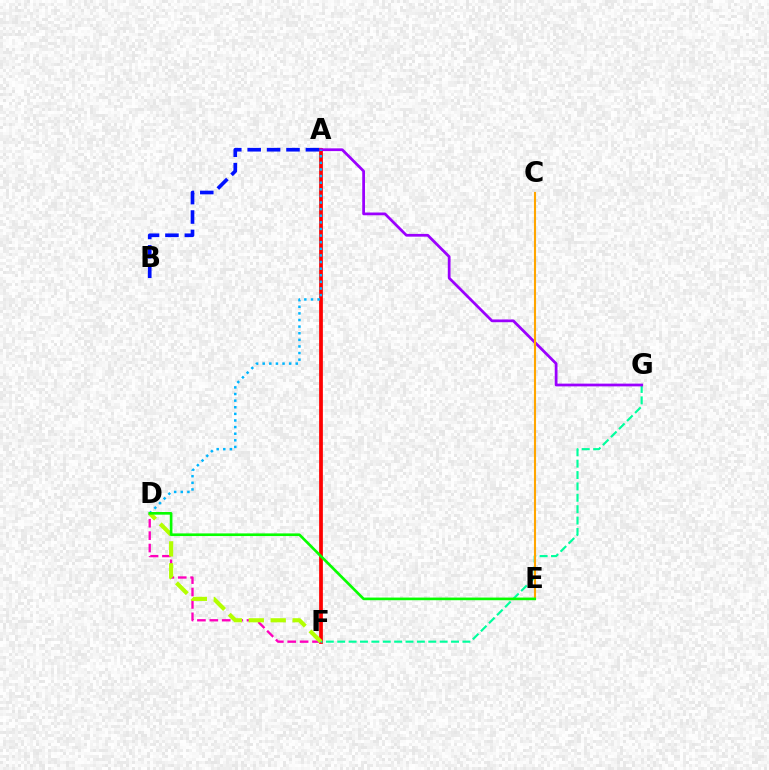{('A', 'F'): [{'color': '#ff0000', 'line_style': 'solid', 'thickness': 2.7}], ('F', 'G'): [{'color': '#00ff9d', 'line_style': 'dashed', 'thickness': 1.55}], ('A', 'G'): [{'color': '#9b00ff', 'line_style': 'solid', 'thickness': 1.98}], ('C', 'E'): [{'color': '#ffa500', 'line_style': 'solid', 'thickness': 1.51}], ('D', 'F'): [{'color': '#ff00bd', 'line_style': 'dashed', 'thickness': 1.68}, {'color': '#b3ff00', 'line_style': 'dashed', 'thickness': 2.98}], ('A', 'D'): [{'color': '#00b5ff', 'line_style': 'dotted', 'thickness': 1.8}], ('A', 'B'): [{'color': '#0010ff', 'line_style': 'dashed', 'thickness': 2.64}], ('D', 'E'): [{'color': '#08ff00', 'line_style': 'solid', 'thickness': 1.91}]}